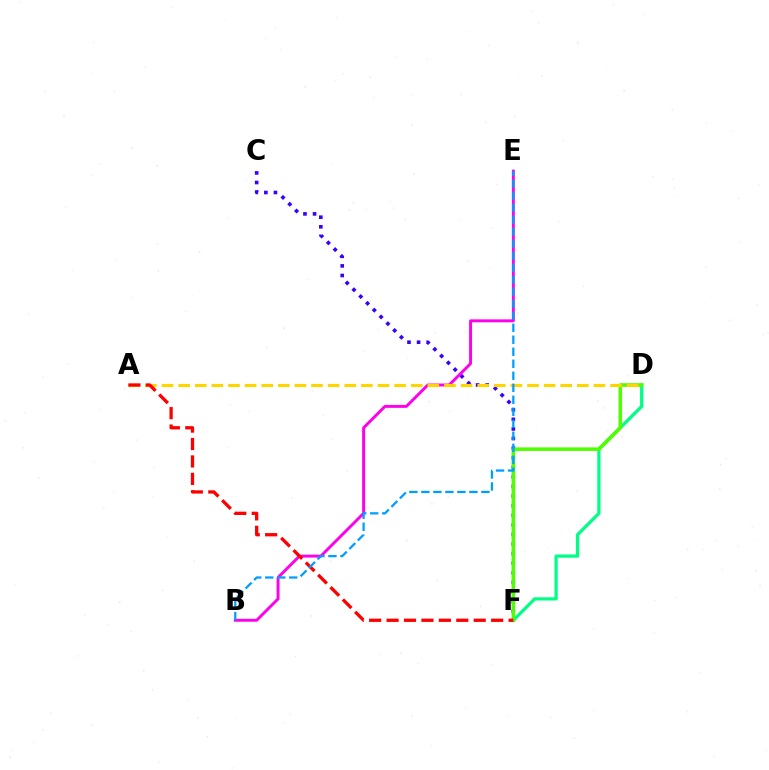{('C', 'F'): [{'color': '#3700ff', 'line_style': 'dotted', 'thickness': 2.61}], ('D', 'F'): [{'color': '#00ff86', 'line_style': 'solid', 'thickness': 2.34}, {'color': '#4fff00', 'line_style': 'solid', 'thickness': 2.55}], ('B', 'E'): [{'color': '#ff00ed', 'line_style': 'solid', 'thickness': 2.1}, {'color': '#009eff', 'line_style': 'dashed', 'thickness': 1.63}], ('A', 'D'): [{'color': '#ffd500', 'line_style': 'dashed', 'thickness': 2.26}], ('A', 'F'): [{'color': '#ff0000', 'line_style': 'dashed', 'thickness': 2.37}]}